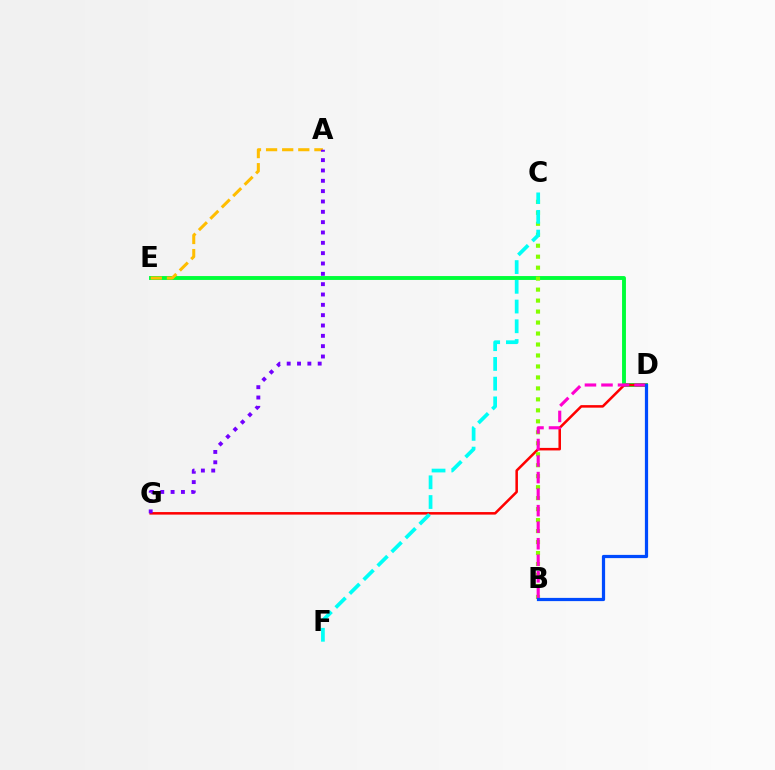{('D', 'E'): [{'color': '#00ff39', 'line_style': 'solid', 'thickness': 2.8}], ('D', 'G'): [{'color': '#ff0000', 'line_style': 'solid', 'thickness': 1.82}], ('B', 'C'): [{'color': '#84ff00', 'line_style': 'dotted', 'thickness': 2.98}], ('A', 'E'): [{'color': '#ffbd00', 'line_style': 'dashed', 'thickness': 2.19}], ('B', 'D'): [{'color': '#ff00cf', 'line_style': 'dashed', 'thickness': 2.25}, {'color': '#004bff', 'line_style': 'solid', 'thickness': 2.32}], ('C', 'F'): [{'color': '#00fff6', 'line_style': 'dashed', 'thickness': 2.68}], ('A', 'G'): [{'color': '#7200ff', 'line_style': 'dotted', 'thickness': 2.81}]}